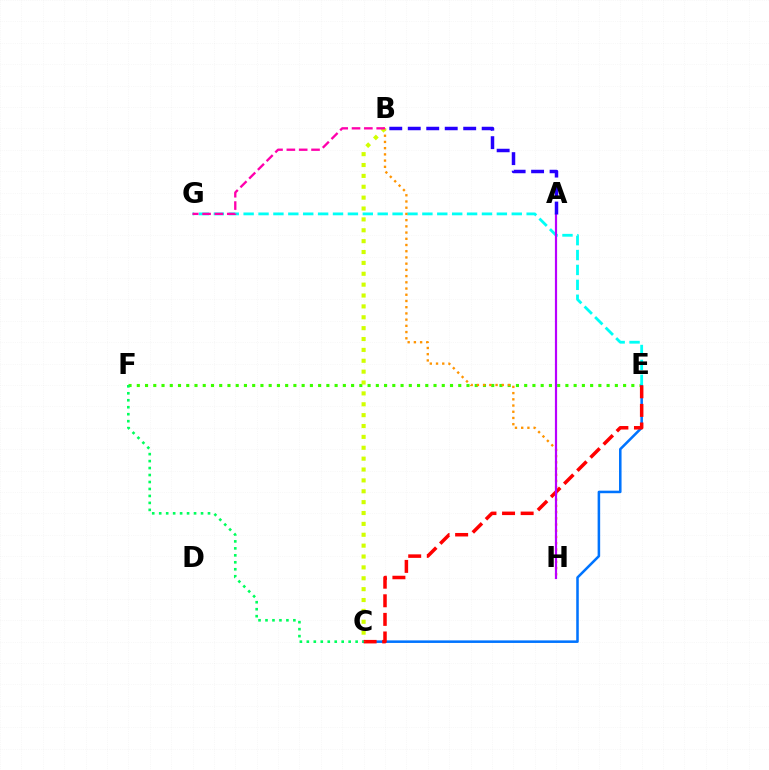{('E', 'F'): [{'color': '#3dff00', 'line_style': 'dotted', 'thickness': 2.24}], ('C', 'E'): [{'color': '#0074ff', 'line_style': 'solid', 'thickness': 1.83}, {'color': '#ff0000', 'line_style': 'dashed', 'thickness': 2.53}], ('E', 'G'): [{'color': '#00fff6', 'line_style': 'dashed', 'thickness': 2.02}], ('B', 'H'): [{'color': '#ff9400', 'line_style': 'dotted', 'thickness': 1.69}], ('B', 'C'): [{'color': '#d1ff00', 'line_style': 'dotted', 'thickness': 2.95}], ('B', 'G'): [{'color': '#ff00ac', 'line_style': 'dashed', 'thickness': 1.68}], ('C', 'F'): [{'color': '#00ff5c', 'line_style': 'dotted', 'thickness': 1.89}], ('A', 'H'): [{'color': '#b900ff', 'line_style': 'solid', 'thickness': 1.58}], ('A', 'B'): [{'color': '#2500ff', 'line_style': 'dashed', 'thickness': 2.51}]}